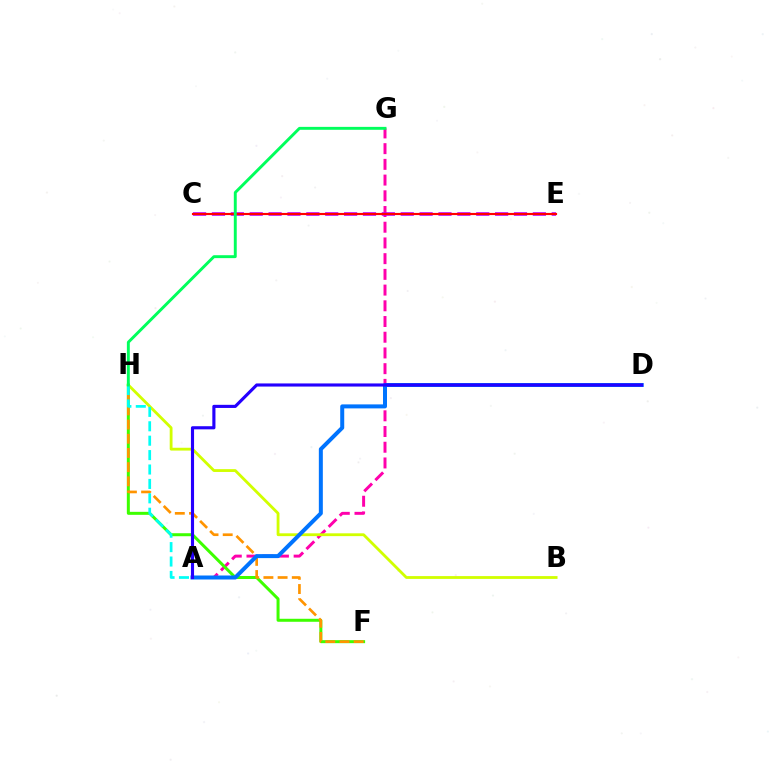{('A', 'G'): [{'color': '#ff00ac', 'line_style': 'dashed', 'thickness': 2.13}], ('B', 'H'): [{'color': '#d1ff00', 'line_style': 'solid', 'thickness': 2.03}], ('F', 'H'): [{'color': '#3dff00', 'line_style': 'solid', 'thickness': 2.16}, {'color': '#ff9400', 'line_style': 'dashed', 'thickness': 1.93}], ('C', 'E'): [{'color': '#b900ff', 'line_style': 'dashed', 'thickness': 2.56}, {'color': '#ff0000', 'line_style': 'solid', 'thickness': 1.55}], ('A', 'H'): [{'color': '#00fff6', 'line_style': 'dashed', 'thickness': 1.96}], ('G', 'H'): [{'color': '#00ff5c', 'line_style': 'solid', 'thickness': 2.1}], ('A', 'D'): [{'color': '#0074ff', 'line_style': 'solid', 'thickness': 2.88}, {'color': '#2500ff', 'line_style': 'solid', 'thickness': 2.25}]}